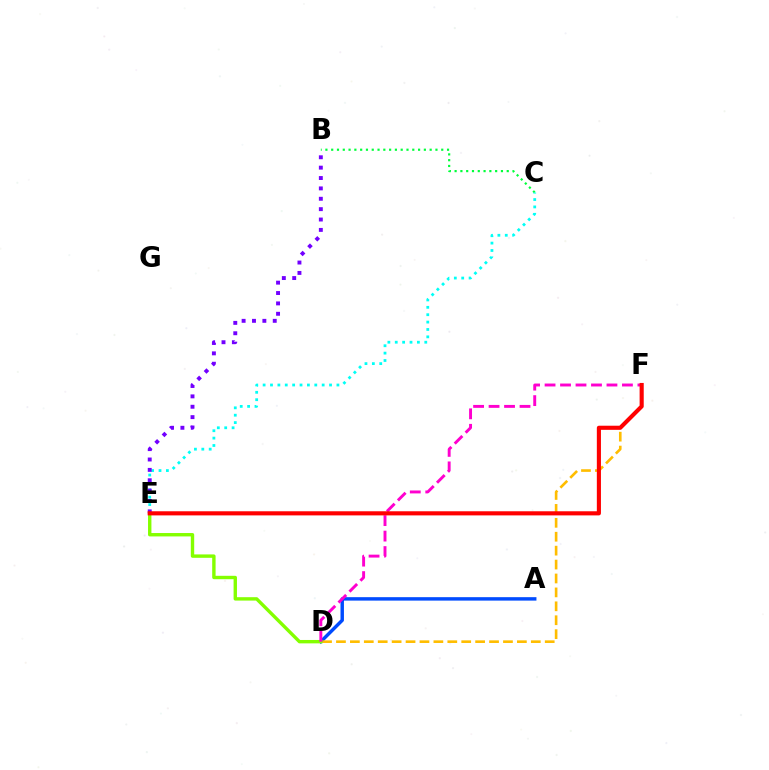{('A', 'D'): [{'color': '#004bff', 'line_style': 'solid', 'thickness': 2.48}], ('D', 'F'): [{'color': '#ffbd00', 'line_style': 'dashed', 'thickness': 1.89}, {'color': '#ff00cf', 'line_style': 'dashed', 'thickness': 2.1}], ('D', 'E'): [{'color': '#84ff00', 'line_style': 'solid', 'thickness': 2.44}], ('B', 'C'): [{'color': '#00ff39', 'line_style': 'dotted', 'thickness': 1.57}], ('C', 'E'): [{'color': '#00fff6', 'line_style': 'dotted', 'thickness': 2.01}], ('B', 'E'): [{'color': '#7200ff', 'line_style': 'dotted', 'thickness': 2.82}], ('E', 'F'): [{'color': '#ff0000', 'line_style': 'solid', 'thickness': 2.96}]}